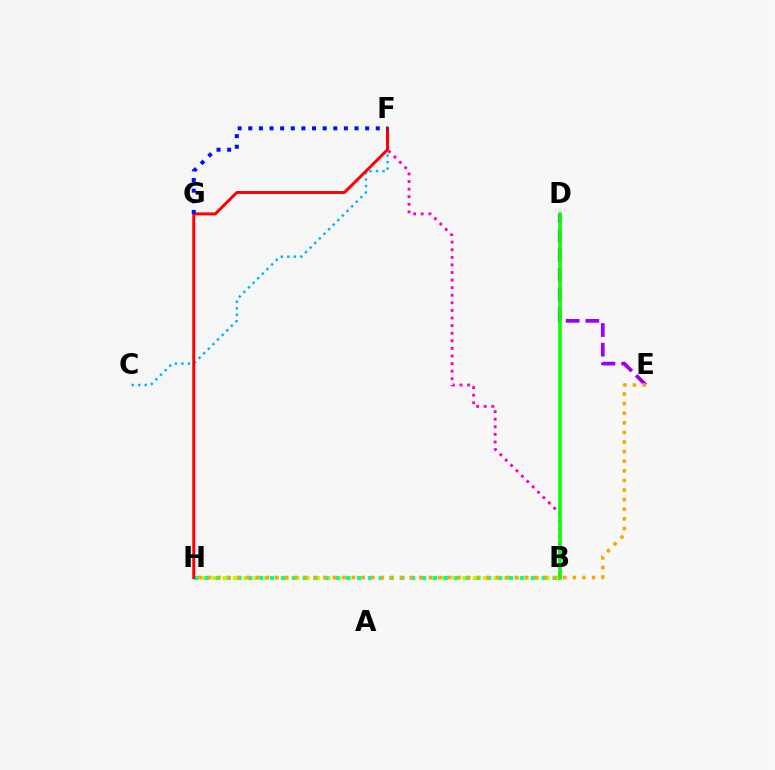{('B', 'F'): [{'color': '#ff00bd', 'line_style': 'dotted', 'thickness': 2.06}], ('B', 'H'): [{'color': '#b3ff00', 'line_style': 'dotted', 'thickness': 2.83}, {'color': '#00ff9d', 'line_style': 'dotted', 'thickness': 2.95}], ('C', 'F'): [{'color': '#00b5ff', 'line_style': 'dotted', 'thickness': 1.77}], ('D', 'E'): [{'color': '#9b00ff', 'line_style': 'dashed', 'thickness': 2.67}], ('F', 'H'): [{'color': '#ff0000', 'line_style': 'solid', 'thickness': 2.14}], ('B', 'D'): [{'color': '#08ff00', 'line_style': 'solid', 'thickness': 2.53}], ('F', 'G'): [{'color': '#0010ff', 'line_style': 'dotted', 'thickness': 2.89}], ('E', 'H'): [{'color': '#ffa500', 'line_style': 'dotted', 'thickness': 2.61}]}